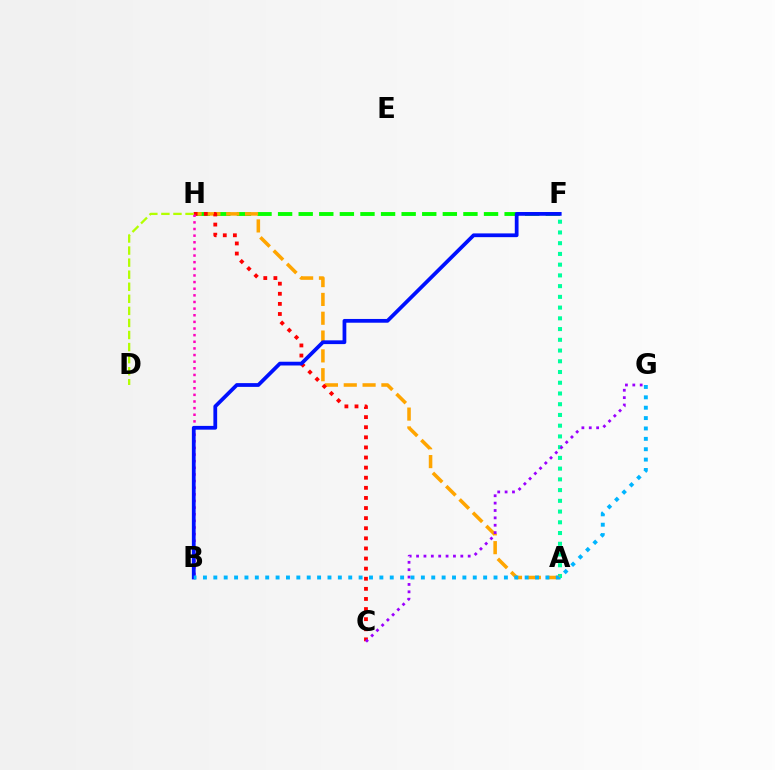{('A', 'F'): [{'color': '#00ff9d', 'line_style': 'dotted', 'thickness': 2.92}], ('F', 'H'): [{'color': '#08ff00', 'line_style': 'dashed', 'thickness': 2.8}], ('A', 'H'): [{'color': '#ffa500', 'line_style': 'dashed', 'thickness': 2.56}], ('C', 'H'): [{'color': '#ff0000', 'line_style': 'dotted', 'thickness': 2.74}], ('B', 'H'): [{'color': '#ff00bd', 'line_style': 'dotted', 'thickness': 1.8}], ('B', 'F'): [{'color': '#0010ff', 'line_style': 'solid', 'thickness': 2.7}], ('C', 'G'): [{'color': '#9b00ff', 'line_style': 'dotted', 'thickness': 2.0}], ('D', 'H'): [{'color': '#b3ff00', 'line_style': 'dashed', 'thickness': 1.64}], ('B', 'G'): [{'color': '#00b5ff', 'line_style': 'dotted', 'thickness': 2.82}]}